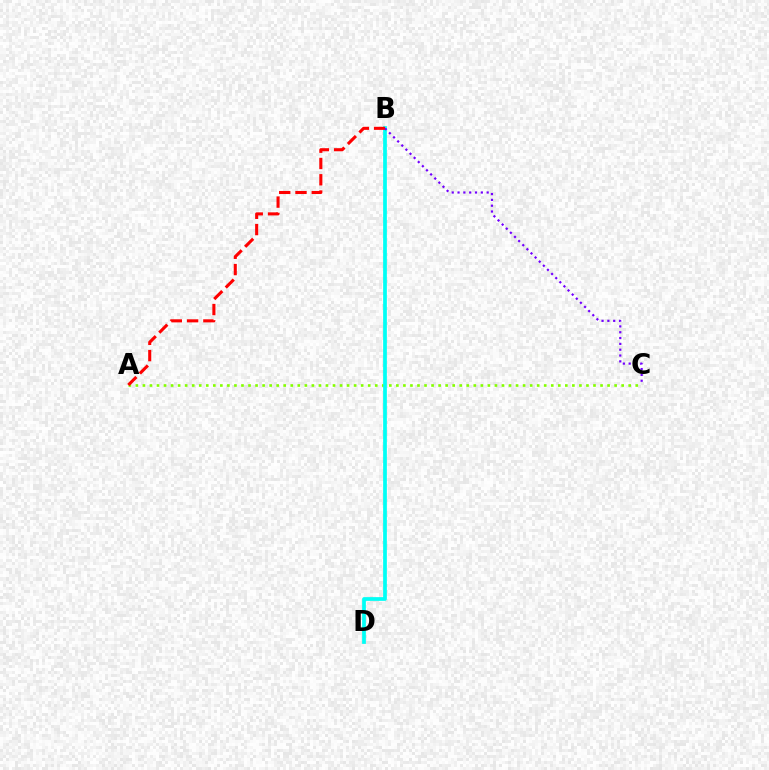{('A', 'C'): [{'color': '#84ff00', 'line_style': 'dotted', 'thickness': 1.91}], ('B', 'D'): [{'color': '#00fff6', 'line_style': 'solid', 'thickness': 2.68}], ('A', 'B'): [{'color': '#ff0000', 'line_style': 'dashed', 'thickness': 2.21}], ('B', 'C'): [{'color': '#7200ff', 'line_style': 'dotted', 'thickness': 1.58}]}